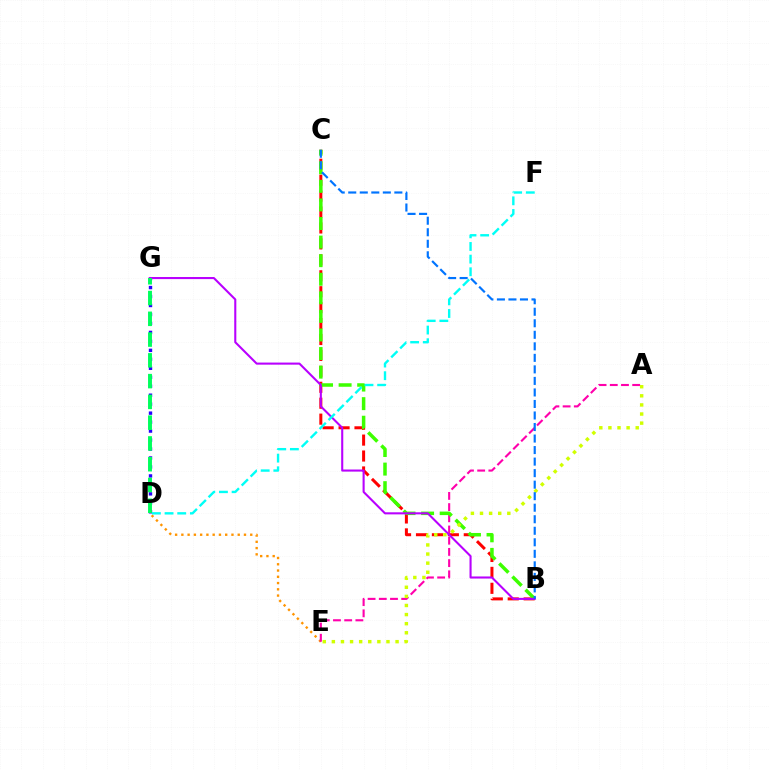{('D', 'G'): [{'color': '#2500ff', 'line_style': 'dotted', 'thickness': 2.44}, {'color': '#00ff5c', 'line_style': 'dashed', 'thickness': 2.82}], ('D', 'E'): [{'color': '#ff9400', 'line_style': 'dotted', 'thickness': 1.7}], ('B', 'C'): [{'color': '#ff0000', 'line_style': 'dashed', 'thickness': 2.16}, {'color': '#3dff00', 'line_style': 'dashed', 'thickness': 2.52}, {'color': '#0074ff', 'line_style': 'dashed', 'thickness': 1.57}], ('A', 'E'): [{'color': '#ff00ac', 'line_style': 'dashed', 'thickness': 1.52}, {'color': '#d1ff00', 'line_style': 'dotted', 'thickness': 2.47}], ('B', 'G'): [{'color': '#b900ff', 'line_style': 'solid', 'thickness': 1.5}], ('D', 'F'): [{'color': '#00fff6', 'line_style': 'dashed', 'thickness': 1.72}]}